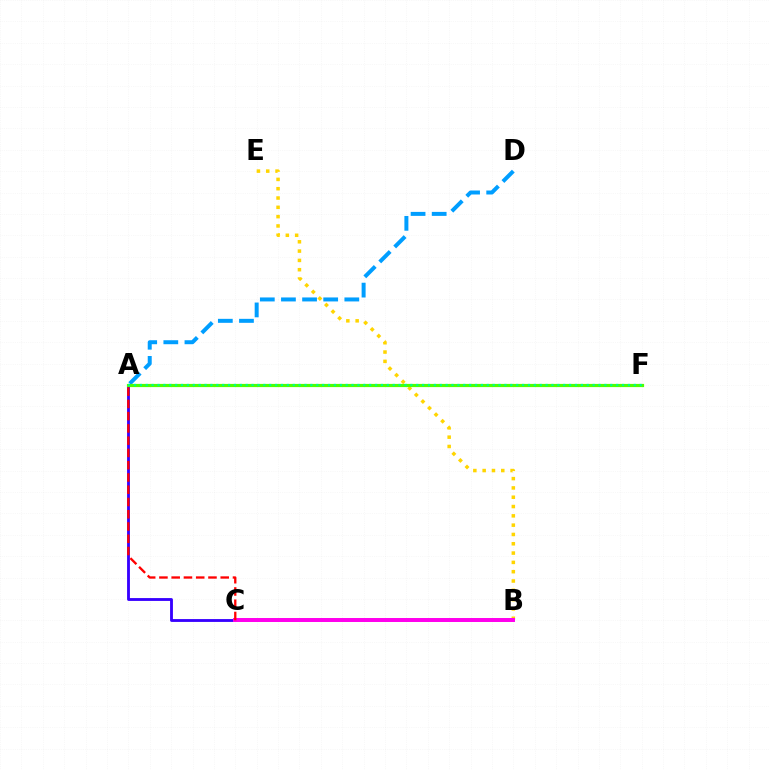{('B', 'E'): [{'color': '#ffd500', 'line_style': 'dotted', 'thickness': 2.53}], ('A', 'C'): [{'color': '#3700ff', 'line_style': 'solid', 'thickness': 2.05}, {'color': '#ff0000', 'line_style': 'dashed', 'thickness': 1.67}], ('A', 'D'): [{'color': '#009eff', 'line_style': 'dashed', 'thickness': 2.87}], ('A', 'F'): [{'color': '#4fff00', 'line_style': 'solid', 'thickness': 2.29}, {'color': '#00ff86', 'line_style': 'dotted', 'thickness': 1.6}], ('B', 'C'): [{'color': '#ff00ed', 'line_style': 'solid', 'thickness': 2.86}]}